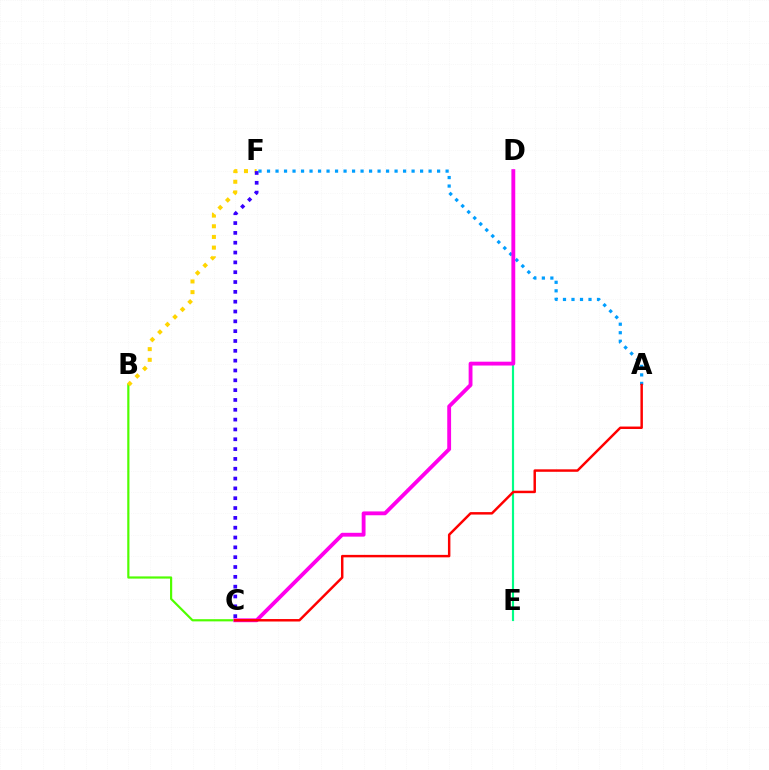{('D', 'E'): [{'color': '#00ff86', 'line_style': 'solid', 'thickness': 1.56}], ('B', 'C'): [{'color': '#4fff00', 'line_style': 'solid', 'thickness': 1.58}], ('A', 'F'): [{'color': '#009eff', 'line_style': 'dotted', 'thickness': 2.31}], ('C', 'D'): [{'color': '#ff00ed', 'line_style': 'solid', 'thickness': 2.76}], ('B', 'F'): [{'color': '#ffd500', 'line_style': 'dotted', 'thickness': 2.9}], ('C', 'F'): [{'color': '#3700ff', 'line_style': 'dotted', 'thickness': 2.67}], ('A', 'C'): [{'color': '#ff0000', 'line_style': 'solid', 'thickness': 1.77}]}